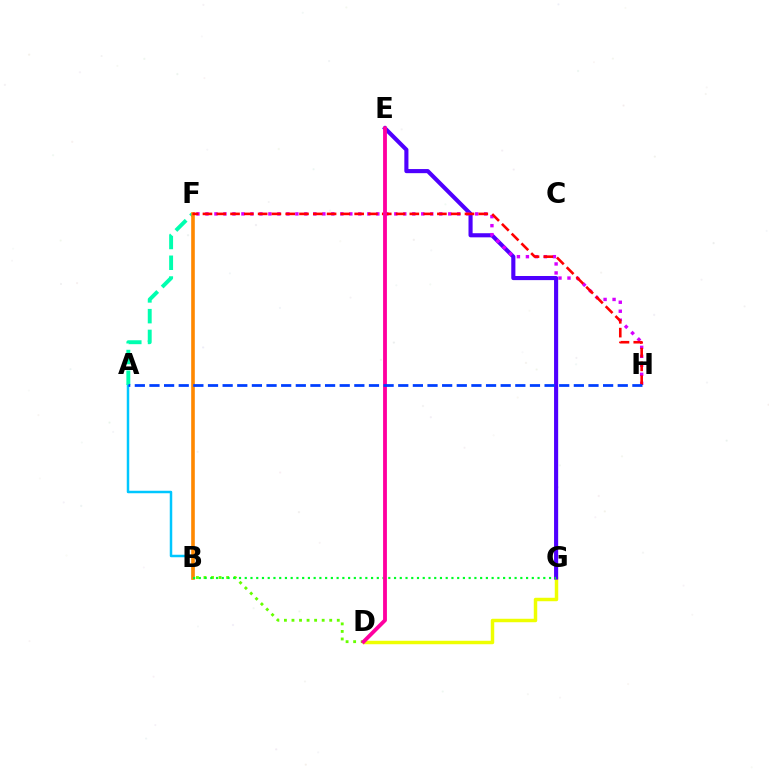{('A', 'B'): [{'color': '#00c7ff', 'line_style': 'solid', 'thickness': 1.79}], ('D', 'G'): [{'color': '#eeff00', 'line_style': 'solid', 'thickness': 2.5}], ('A', 'F'): [{'color': '#00ffaf', 'line_style': 'dashed', 'thickness': 2.82}], ('B', 'F'): [{'color': '#ff8800', 'line_style': 'solid', 'thickness': 2.6}], ('E', 'G'): [{'color': '#4f00ff', 'line_style': 'solid', 'thickness': 2.96}], ('F', 'H'): [{'color': '#d600ff', 'line_style': 'dotted', 'thickness': 2.44}, {'color': '#ff0000', 'line_style': 'dashed', 'thickness': 1.87}], ('B', 'D'): [{'color': '#66ff00', 'line_style': 'dotted', 'thickness': 2.05}], ('B', 'G'): [{'color': '#00ff27', 'line_style': 'dotted', 'thickness': 1.56}], ('D', 'E'): [{'color': '#ff00a0', 'line_style': 'solid', 'thickness': 2.76}], ('A', 'H'): [{'color': '#003fff', 'line_style': 'dashed', 'thickness': 1.99}]}